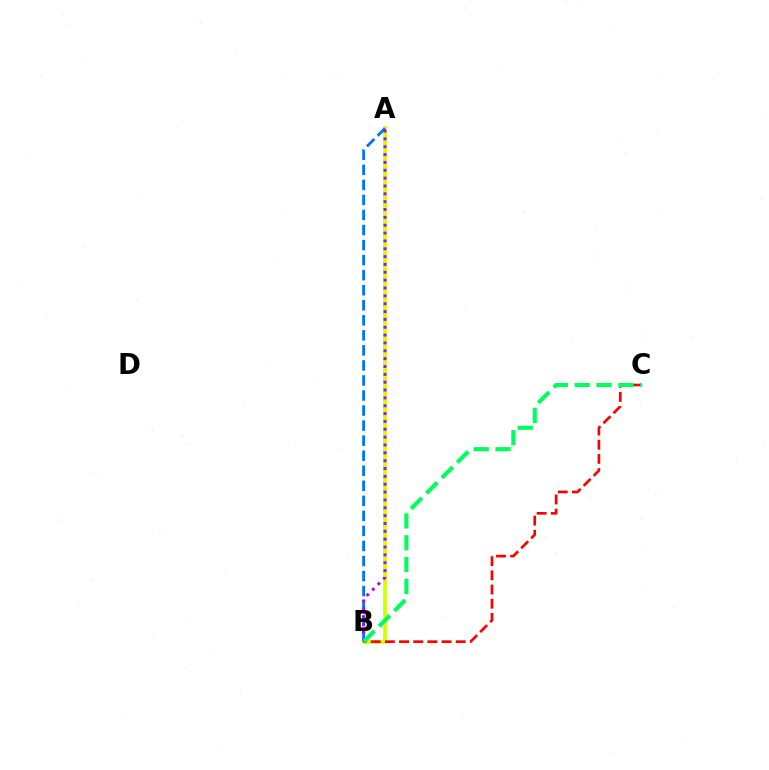{('A', 'B'): [{'color': '#d1ff00', 'line_style': 'solid', 'thickness': 2.67}, {'color': '#0074ff', 'line_style': 'dashed', 'thickness': 2.04}, {'color': '#b900ff', 'line_style': 'dotted', 'thickness': 2.13}], ('B', 'C'): [{'color': '#ff0000', 'line_style': 'dashed', 'thickness': 1.92}, {'color': '#00ff5c', 'line_style': 'dashed', 'thickness': 2.96}]}